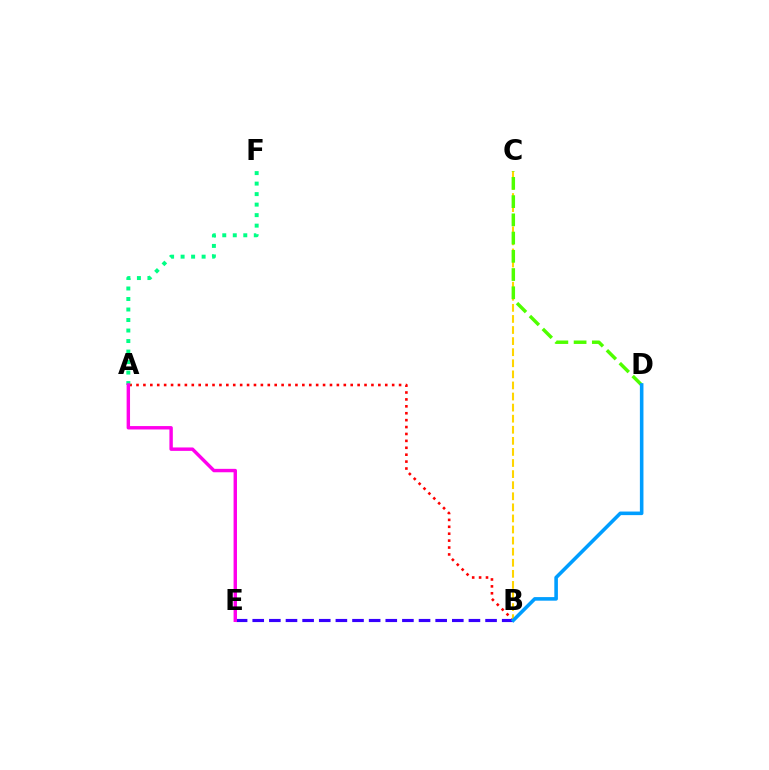{('A', 'B'): [{'color': '#ff0000', 'line_style': 'dotted', 'thickness': 1.88}], ('B', 'E'): [{'color': '#3700ff', 'line_style': 'dashed', 'thickness': 2.26}], ('A', 'F'): [{'color': '#00ff86', 'line_style': 'dotted', 'thickness': 2.86}], ('B', 'C'): [{'color': '#ffd500', 'line_style': 'dashed', 'thickness': 1.51}], ('A', 'E'): [{'color': '#ff00ed', 'line_style': 'solid', 'thickness': 2.46}], ('C', 'D'): [{'color': '#4fff00', 'line_style': 'dashed', 'thickness': 2.48}], ('B', 'D'): [{'color': '#009eff', 'line_style': 'solid', 'thickness': 2.58}]}